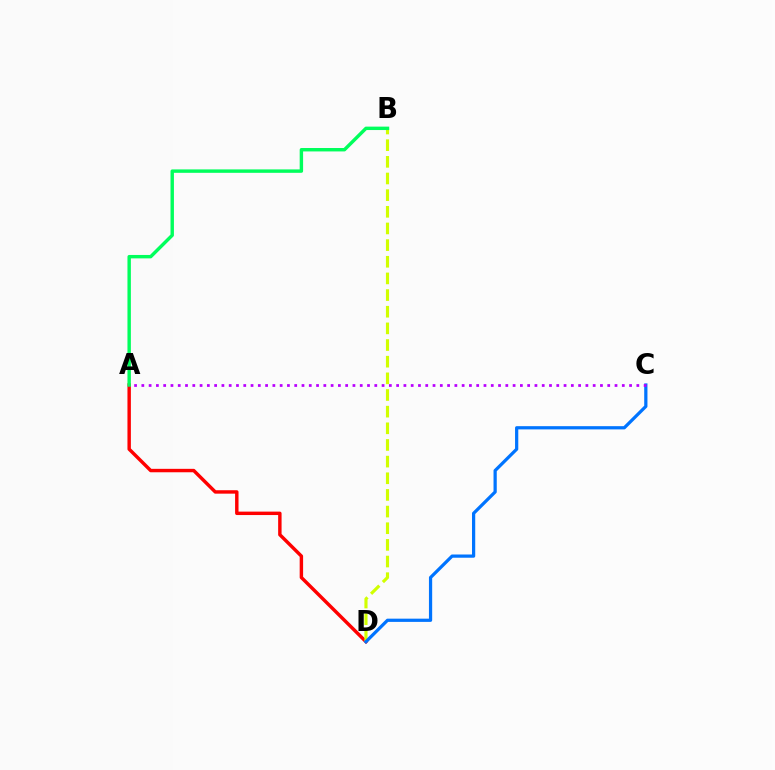{('A', 'D'): [{'color': '#ff0000', 'line_style': 'solid', 'thickness': 2.47}], ('B', 'D'): [{'color': '#d1ff00', 'line_style': 'dashed', 'thickness': 2.26}], ('A', 'B'): [{'color': '#00ff5c', 'line_style': 'solid', 'thickness': 2.46}], ('C', 'D'): [{'color': '#0074ff', 'line_style': 'solid', 'thickness': 2.33}], ('A', 'C'): [{'color': '#b900ff', 'line_style': 'dotted', 'thickness': 1.98}]}